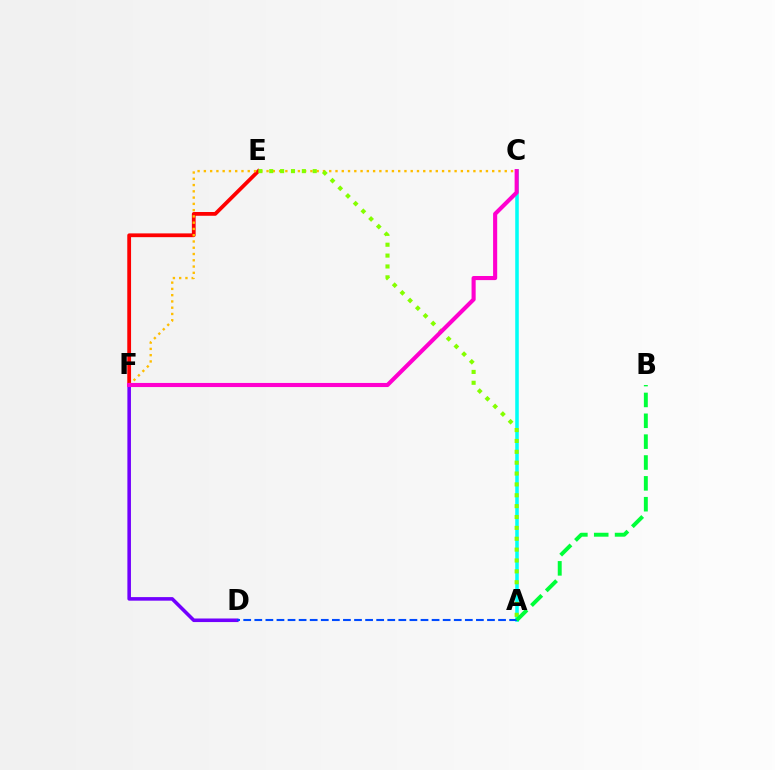{('E', 'F'): [{'color': '#ff0000', 'line_style': 'solid', 'thickness': 2.72}], ('D', 'F'): [{'color': '#7200ff', 'line_style': 'solid', 'thickness': 2.57}], ('C', 'F'): [{'color': '#ffbd00', 'line_style': 'dotted', 'thickness': 1.7}, {'color': '#ff00cf', 'line_style': 'solid', 'thickness': 2.95}], ('A', 'C'): [{'color': '#00fff6', 'line_style': 'solid', 'thickness': 2.55}], ('A', 'D'): [{'color': '#004bff', 'line_style': 'dashed', 'thickness': 1.51}], ('A', 'E'): [{'color': '#84ff00', 'line_style': 'dotted', 'thickness': 2.95}], ('A', 'B'): [{'color': '#00ff39', 'line_style': 'dashed', 'thickness': 2.83}]}